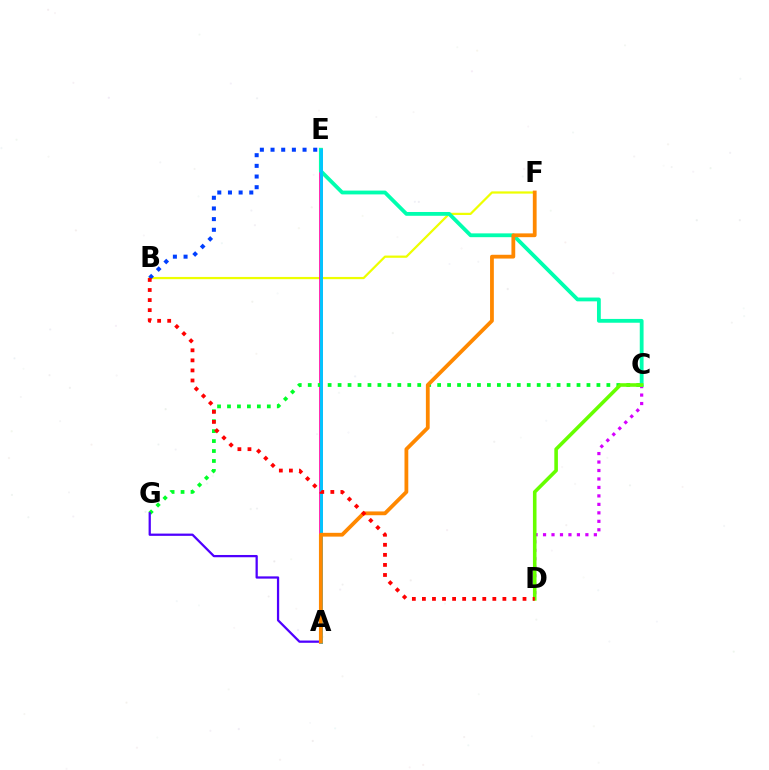{('B', 'F'): [{'color': '#eeff00', 'line_style': 'solid', 'thickness': 1.61}], ('A', 'E'): [{'color': '#ff00a0', 'line_style': 'solid', 'thickness': 2.61}, {'color': '#00c7ff', 'line_style': 'solid', 'thickness': 2.09}], ('C', 'G'): [{'color': '#00ff27', 'line_style': 'dotted', 'thickness': 2.7}], ('B', 'E'): [{'color': '#003fff', 'line_style': 'dotted', 'thickness': 2.9}], ('C', 'D'): [{'color': '#d600ff', 'line_style': 'dotted', 'thickness': 2.3}, {'color': '#66ff00', 'line_style': 'solid', 'thickness': 2.58}], ('C', 'E'): [{'color': '#00ffaf', 'line_style': 'solid', 'thickness': 2.74}], ('A', 'G'): [{'color': '#4f00ff', 'line_style': 'solid', 'thickness': 1.63}], ('A', 'F'): [{'color': '#ff8800', 'line_style': 'solid', 'thickness': 2.73}], ('B', 'D'): [{'color': '#ff0000', 'line_style': 'dotted', 'thickness': 2.73}]}